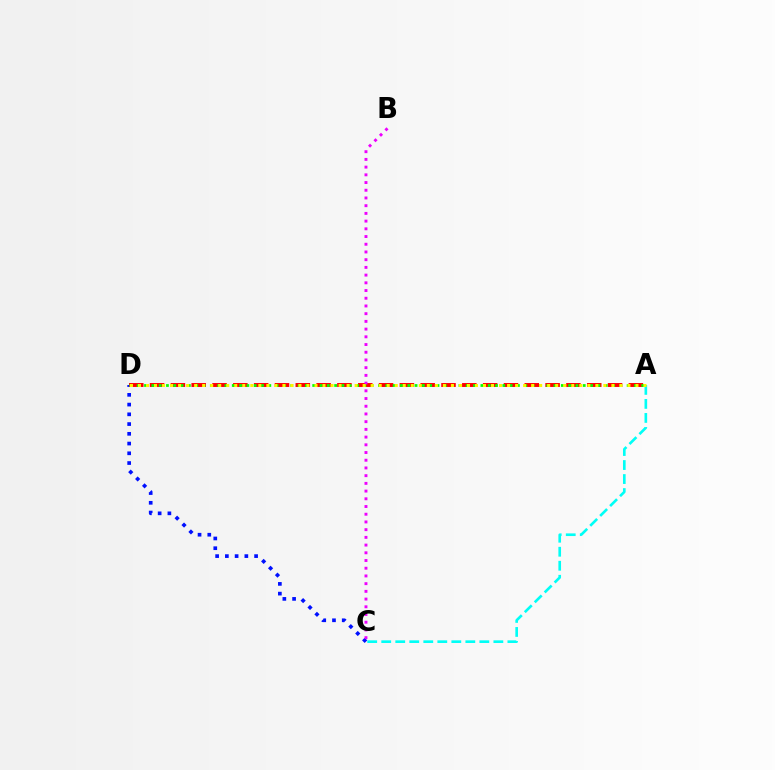{('C', 'D'): [{'color': '#0010ff', 'line_style': 'dotted', 'thickness': 2.65}], ('A', 'D'): [{'color': '#ff0000', 'line_style': 'dashed', 'thickness': 2.83}, {'color': '#08ff00', 'line_style': 'dotted', 'thickness': 1.99}, {'color': '#fcf500', 'line_style': 'dotted', 'thickness': 2.18}], ('B', 'C'): [{'color': '#ee00ff', 'line_style': 'dotted', 'thickness': 2.1}], ('A', 'C'): [{'color': '#00fff6', 'line_style': 'dashed', 'thickness': 1.9}]}